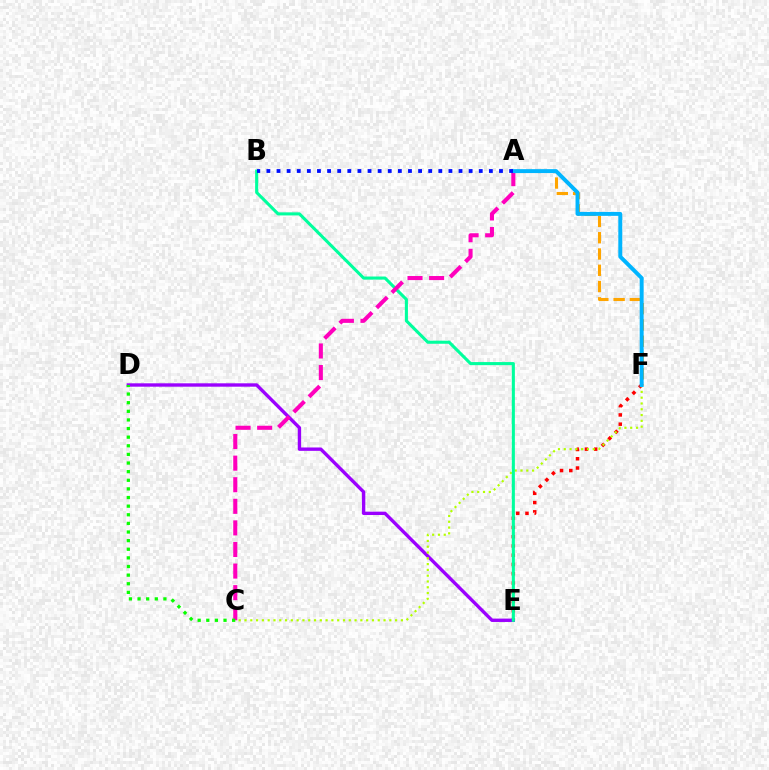{('E', 'F'): [{'color': '#ff0000', 'line_style': 'dotted', 'thickness': 2.52}], ('D', 'E'): [{'color': '#9b00ff', 'line_style': 'solid', 'thickness': 2.43}], ('A', 'F'): [{'color': '#ffa500', 'line_style': 'dashed', 'thickness': 2.21}, {'color': '#00b5ff', 'line_style': 'solid', 'thickness': 2.84}], ('C', 'F'): [{'color': '#b3ff00', 'line_style': 'dotted', 'thickness': 1.57}], ('B', 'E'): [{'color': '#00ff9d', 'line_style': 'solid', 'thickness': 2.22}], ('A', 'C'): [{'color': '#ff00bd', 'line_style': 'dashed', 'thickness': 2.93}], ('C', 'D'): [{'color': '#08ff00', 'line_style': 'dotted', 'thickness': 2.34}], ('A', 'B'): [{'color': '#0010ff', 'line_style': 'dotted', 'thickness': 2.75}]}